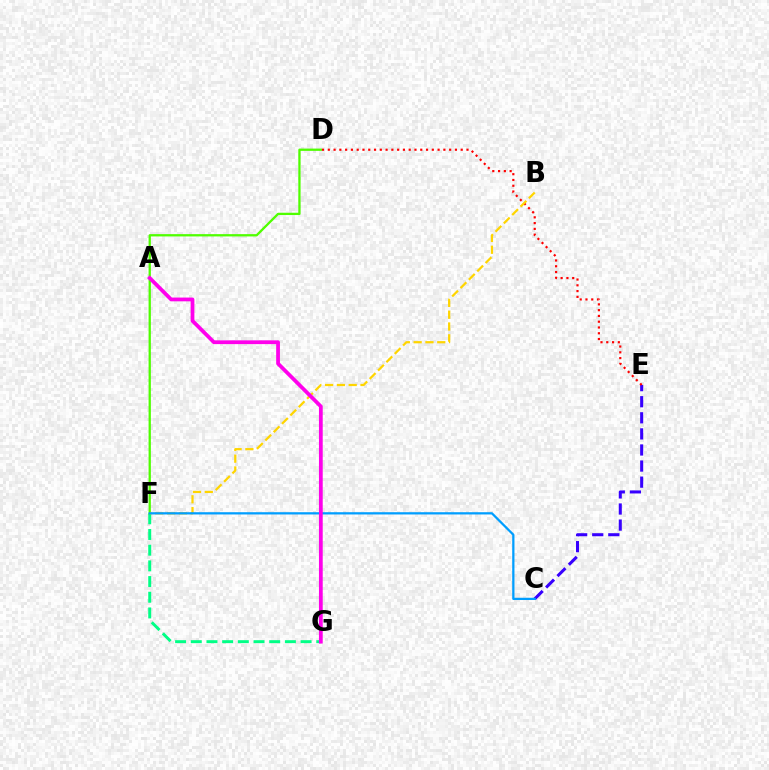{('F', 'G'): [{'color': '#00ff86', 'line_style': 'dashed', 'thickness': 2.13}], ('C', 'E'): [{'color': '#3700ff', 'line_style': 'dashed', 'thickness': 2.19}], ('D', 'F'): [{'color': '#4fff00', 'line_style': 'solid', 'thickness': 1.65}], ('D', 'E'): [{'color': '#ff0000', 'line_style': 'dotted', 'thickness': 1.57}], ('B', 'F'): [{'color': '#ffd500', 'line_style': 'dashed', 'thickness': 1.6}], ('C', 'F'): [{'color': '#009eff', 'line_style': 'solid', 'thickness': 1.62}], ('A', 'G'): [{'color': '#ff00ed', 'line_style': 'solid', 'thickness': 2.71}]}